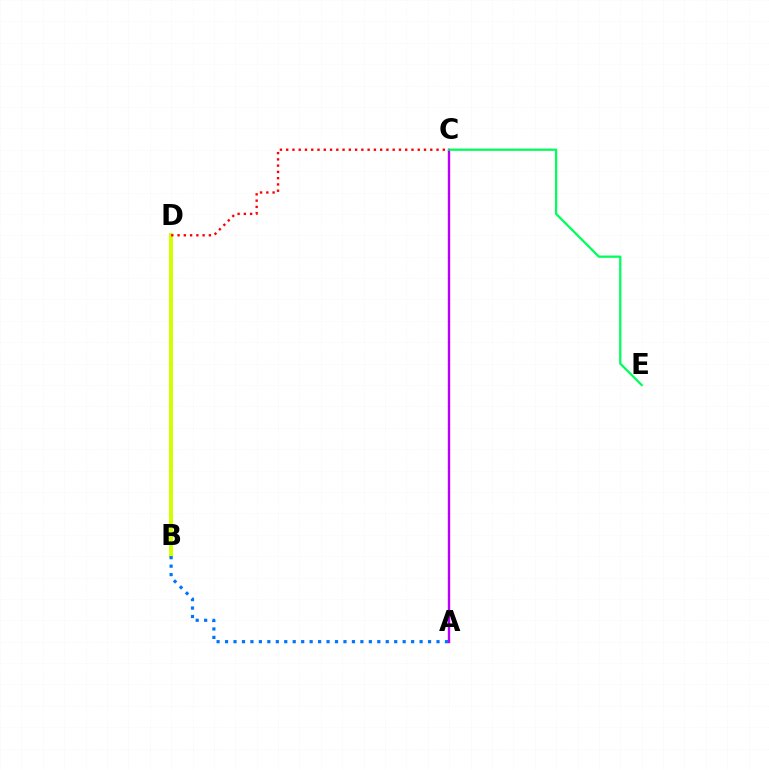{('B', 'D'): [{'color': '#d1ff00', 'line_style': 'solid', 'thickness': 2.89}], ('A', 'C'): [{'color': '#b900ff', 'line_style': 'solid', 'thickness': 1.74}], ('A', 'B'): [{'color': '#0074ff', 'line_style': 'dotted', 'thickness': 2.3}], ('C', 'E'): [{'color': '#00ff5c', 'line_style': 'solid', 'thickness': 1.64}], ('C', 'D'): [{'color': '#ff0000', 'line_style': 'dotted', 'thickness': 1.7}]}